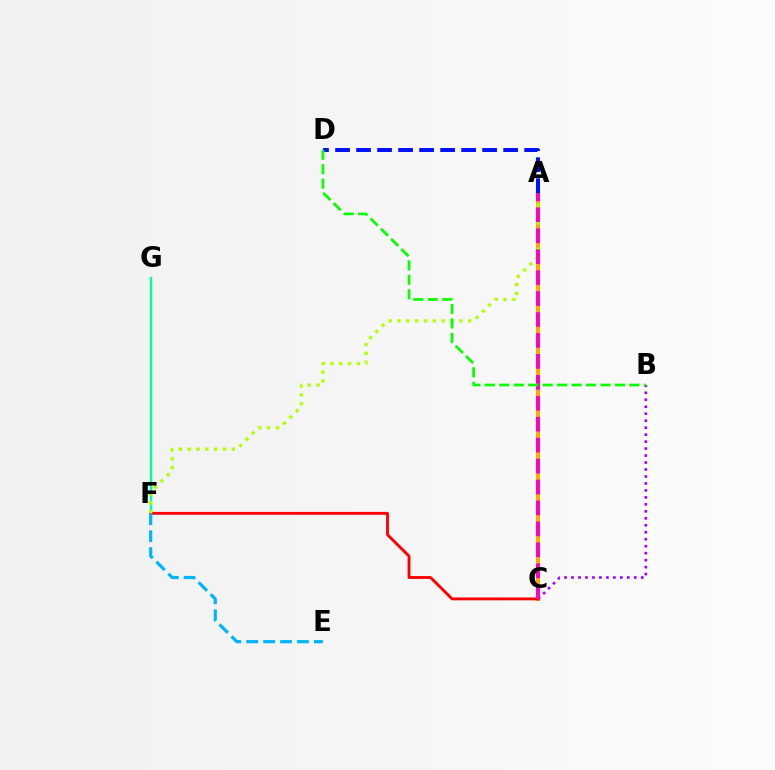{('F', 'G'): [{'color': '#00ff9d', 'line_style': 'solid', 'thickness': 1.76}], ('A', 'C'): [{'color': '#ffa500', 'line_style': 'solid', 'thickness': 2.84}, {'color': '#ff00bd', 'line_style': 'dashed', 'thickness': 2.84}], ('B', 'C'): [{'color': '#9b00ff', 'line_style': 'dotted', 'thickness': 1.89}], ('C', 'F'): [{'color': '#ff0000', 'line_style': 'solid', 'thickness': 2.07}], ('A', 'F'): [{'color': '#b3ff00', 'line_style': 'dotted', 'thickness': 2.4}], ('E', 'F'): [{'color': '#00b5ff', 'line_style': 'dashed', 'thickness': 2.3}], ('A', 'D'): [{'color': '#0010ff', 'line_style': 'dashed', 'thickness': 2.85}], ('B', 'D'): [{'color': '#08ff00', 'line_style': 'dashed', 'thickness': 1.96}]}